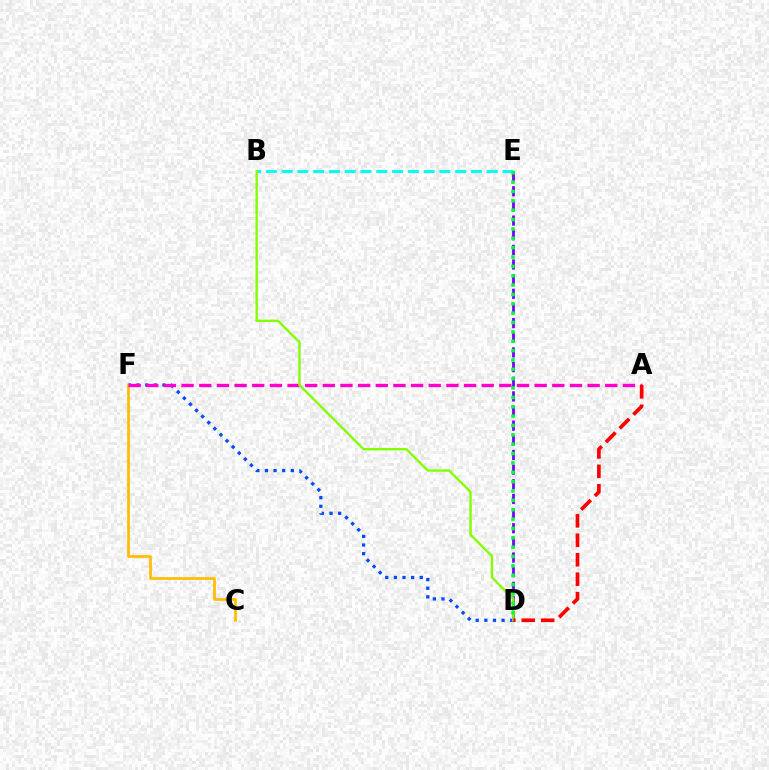{('B', 'E'): [{'color': '#00fff6', 'line_style': 'dashed', 'thickness': 2.14}], ('D', 'F'): [{'color': '#004bff', 'line_style': 'dotted', 'thickness': 2.34}], ('D', 'E'): [{'color': '#7200ff', 'line_style': 'dashed', 'thickness': 1.99}, {'color': '#00ff39', 'line_style': 'dotted', 'thickness': 2.54}], ('C', 'F'): [{'color': '#ffbd00', 'line_style': 'solid', 'thickness': 1.96}], ('A', 'F'): [{'color': '#ff00cf', 'line_style': 'dashed', 'thickness': 2.4}], ('B', 'D'): [{'color': '#84ff00', 'line_style': 'solid', 'thickness': 1.71}], ('A', 'D'): [{'color': '#ff0000', 'line_style': 'dashed', 'thickness': 2.64}]}